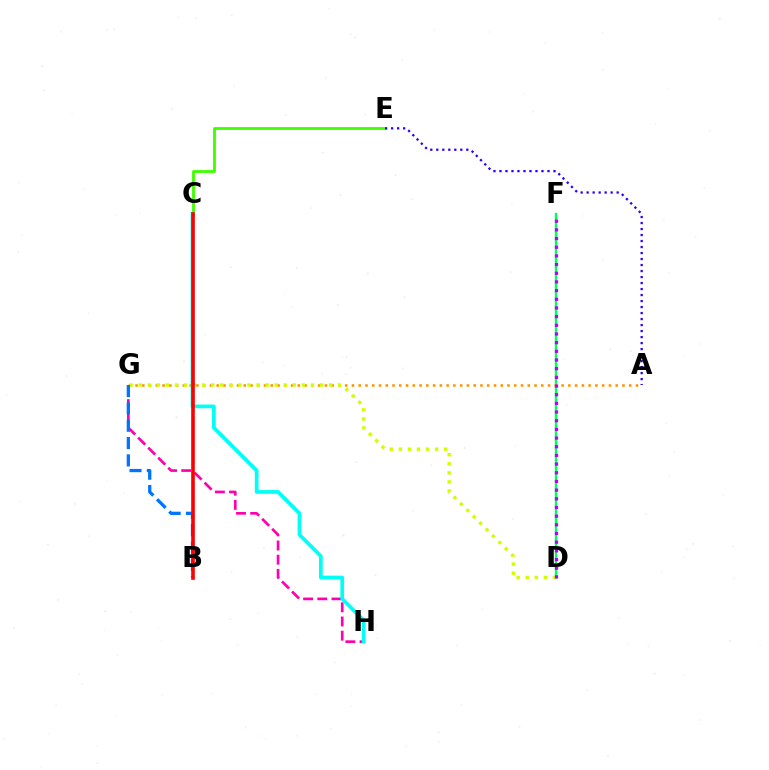{('G', 'H'): [{'color': '#ff00ac', 'line_style': 'dashed', 'thickness': 1.93}], ('D', 'F'): [{'color': '#00ff5c', 'line_style': 'solid', 'thickness': 1.7}, {'color': '#b900ff', 'line_style': 'dotted', 'thickness': 2.36}], ('A', 'G'): [{'color': '#ff9400', 'line_style': 'dotted', 'thickness': 1.84}], ('D', 'G'): [{'color': '#d1ff00', 'line_style': 'dotted', 'thickness': 2.46}], ('C', 'E'): [{'color': '#3dff00', 'line_style': 'solid', 'thickness': 2.03}], ('B', 'G'): [{'color': '#0074ff', 'line_style': 'dashed', 'thickness': 2.36}], ('C', 'H'): [{'color': '#00fff6', 'line_style': 'solid', 'thickness': 2.67}], ('A', 'E'): [{'color': '#2500ff', 'line_style': 'dotted', 'thickness': 1.63}], ('B', 'C'): [{'color': '#ff0000', 'line_style': 'solid', 'thickness': 2.6}]}